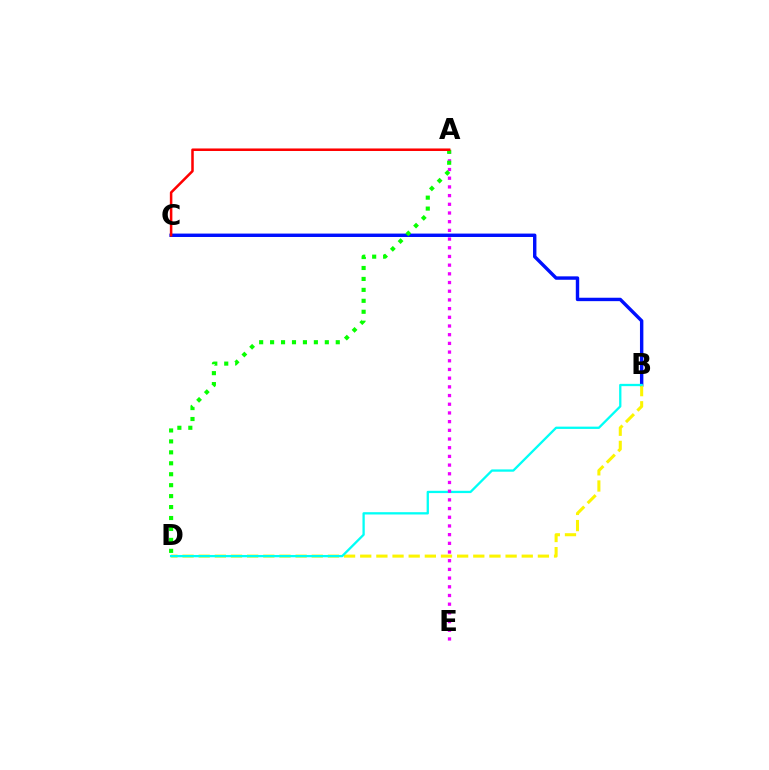{('B', 'C'): [{'color': '#0010ff', 'line_style': 'solid', 'thickness': 2.45}], ('B', 'D'): [{'color': '#fcf500', 'line_style': 'dashed', 'thickness': 2.19}, {'color': '#00fff6', 'line_style': 'solid', 'thickness': 1.65}], ('A', 'E'): [{'color': '#ee00ff', 'line_style': 'dotted', 'thickness': 2.36}], ('A', 'D'): [{'color': '#08ff00', 'line_style': 'dotted', 'thickness': 2.97}], ('A', 'C'): [{'color': '#ff0000', 'line_style': 'solid', 'thickness': 1.82}]}